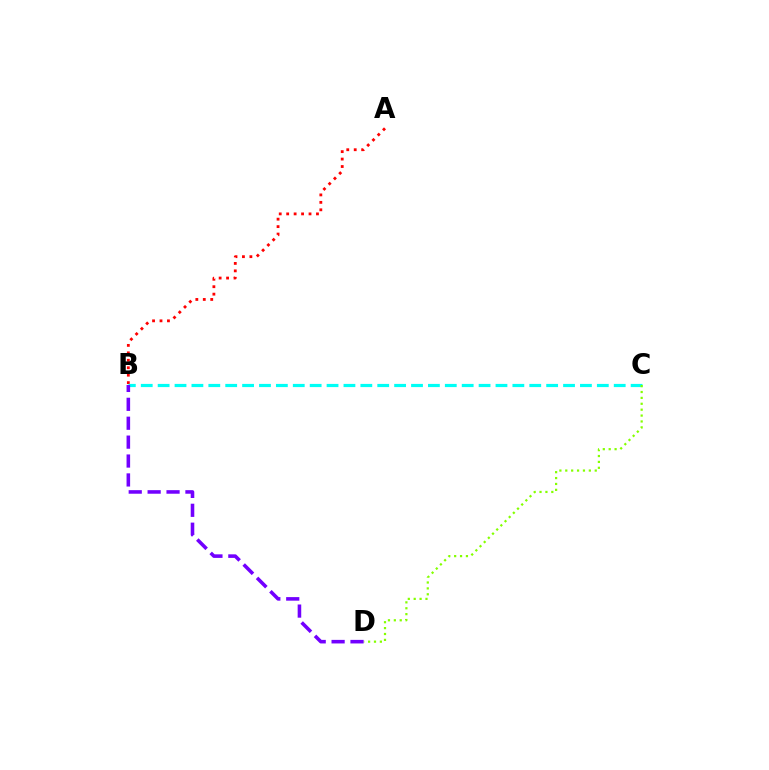{('A', 'B'): [{'color': '#ff0000', 'line_style': 'dotted', 'thickness': 2.02}], ('B', 'C'): [{'color': '#00fff6', 'line_style': 'dashed', 'thickness': 2.29}], ('C', 'D'): [{'color': '#84ff00', 'line_style': 'dotted', 'thickness': 1.6}], ('B', 'D'): [{'color': '#7200ff', 'line_style': 'dashed', 'thickness': 2.57}]}